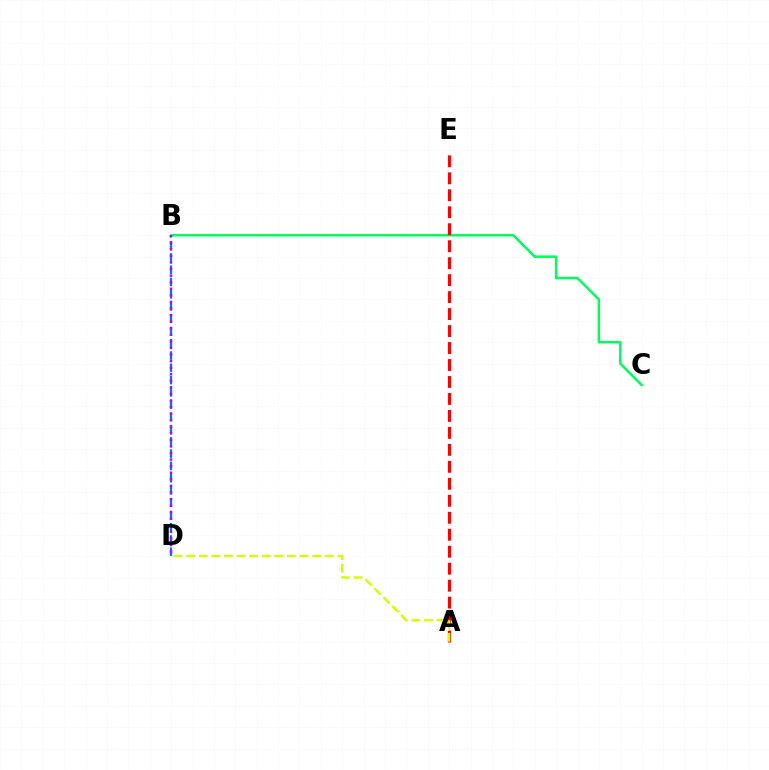{('B', 'C'): [{'color': '#00ff5c', 'line_style': 'solid', 'thickness': 1.8}], ('A', 'E'): [{'color': '#ff0000', 'line_style': 'dashed', 'thickness': 2.31}], ('B', 'D'): [{'color': '#0074ff', 'line_style': 'dashed', 'thickness': 1.67}, {'color': '#b900ff', 'line_style': 'dotted', 'thickness': 1.79}], ('A', 'D'): [{'color': '#d1ff00', 'line_style': 'dashed', 'thickness': 1.71}]}